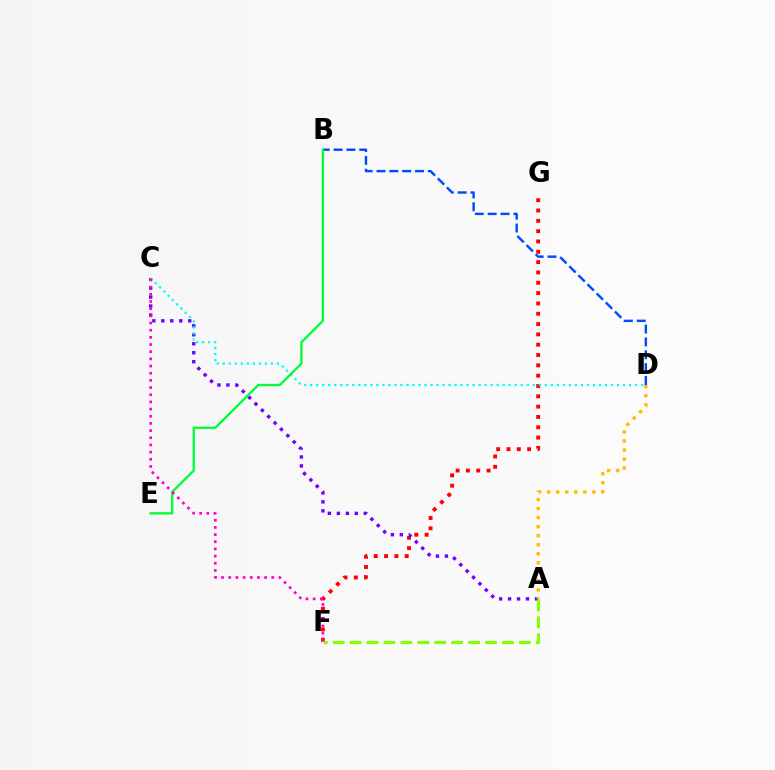{('F', 'G'): [{'color': '#ff0000', 'line_style': 'dotted', 'thickness': 2.8}], ('B', 'D'): [{'color': '#004bff', 'line_style': 'dashed', 'thickness': 1.75}], ('A', 'C'): [{'color': '#7200ff', 'line_style': 'dotted', 'thickness': 2.44}], ('C', 'D'): [{'color': '#00fff6', 'line_style': 'dotted', 'thickness': 1.63}], ('B', 'E'): [{'color': '#00ff39', 'line_style': 'solid', 'thickness': 1.69}], ('C', 'F'): [{'color': '#ff00cf', 'line_style': 'dotted', 'thickness': 1.95}], ('A', 'F'): [{'color': '#84ff00', 'line_style': 'dashed', 'thickness': 2.3}], ('A', 'D'): [{'color': '#ffbd00', 'line_style': 'dotted', 'thickness': 2.46}]}